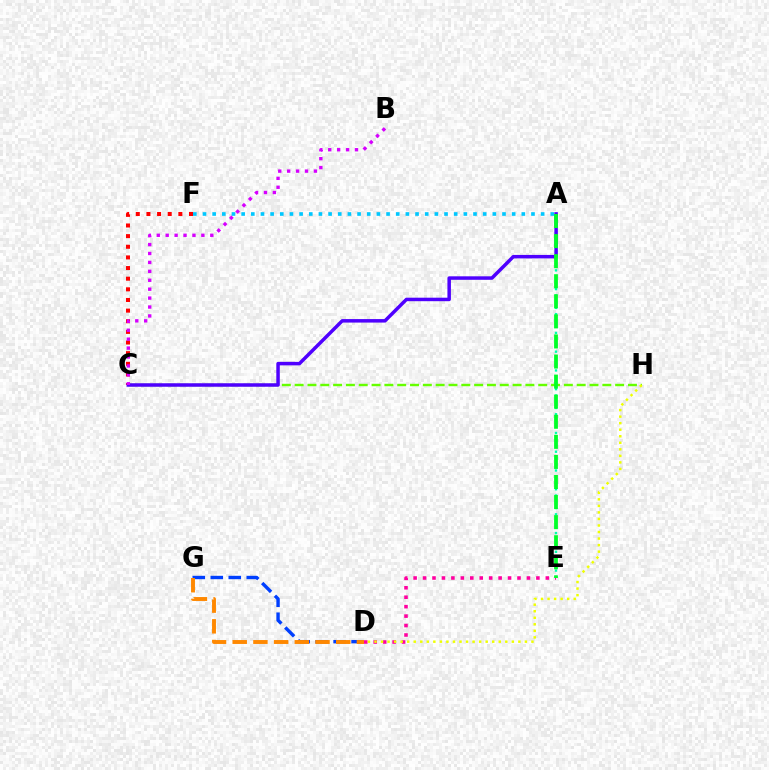{('D', 'E'): [{'color': '#ff00a0', 'line_style': 'dotted', 'thickness': 2.57}], ('A', 'E'): [{'color': '#00ffaf', 'line_style': 'dotted', 'thickness': 1.7}, {'color': '#00ff27', 'line_style': 'dashed', 'thickness': 2.73}], ('D', 'G'): [{'color': '#003fff', 'line_style': 'dashed', 'thickness': 2.44}, {'color': '#ff8800', 'line_style': 'dashed', 'thickness': 2.81}], ('A', 'F'): [{'color': '#00c7ff', 'line_style': 'dotted', 'thickness': 2.63}], ('C', 'H'): [{'color': '#66ff00', 'line_style': 'dashed', 'thickness': 1.74}], ('D', 'H'): [{'color': '#eeff00', 'line_style': 'dotted', 'thickness': 1.78}], ('C', 'F'): [{'color': '#ff0000', 'line_style': 'dotted', 'thickness': 2.89}], ('A', 'C'): [{'color': '#4f00ff', 'line_style': 'solid', 'thickness': 2.51}], ('B', 'C'): [{'color': '#d600ff', 'line_style': 'dotted', 'thickness': 2.42}]}